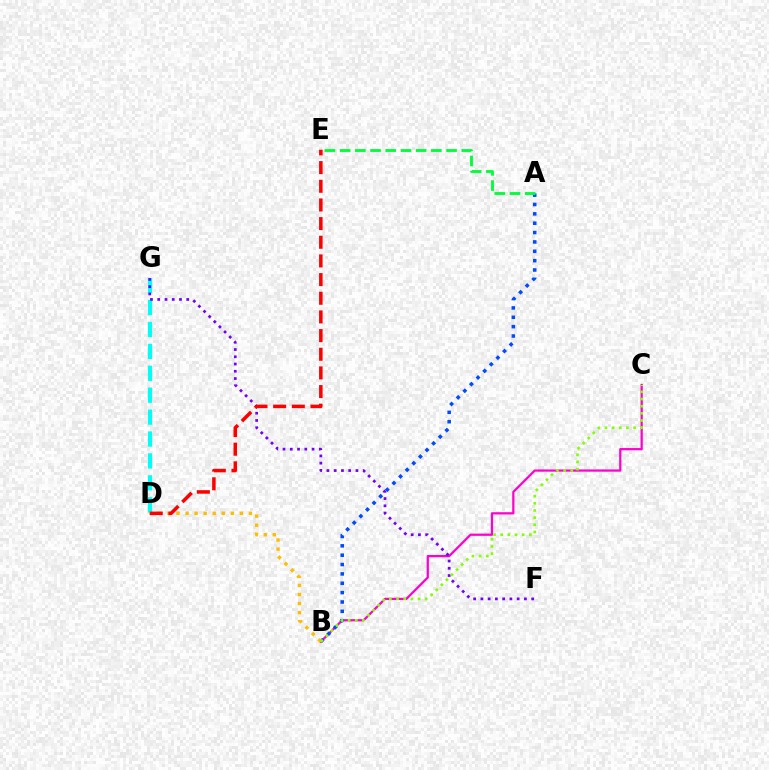{('D', 'G'): [{'color': '#00fff6', 'line_style': 'dashed', 'thickness': 2.98}], ('B', 'C'): [{'color': '#ff00cf', 'line_style': 'solid', 'thickness': 1.62}, {'color': '#84ff00', 'line_style': 'dotted', 'thickness': 1.95}], ('A', 'B'): [{'color': '#004bff', 'line_style': 'dotted', 'thickness': 2.54}], ('F', 'G'): [{'color': '#7200ff', 'line_style': 'dotted', 'thickness': 1.97}], ('B', 'D'): [{'color': '#ffbd00', 'line_style': 'dotted', 'thickness': 2.46}], ('A', 'E'): [{'color': '#00ff39', 'line_style': 'dashed', 'thickness': 2.07}], ('D', 'E'): [{'color': '#ff0000', 'line_style': 'dashed', 'thickness': 2.54}]}